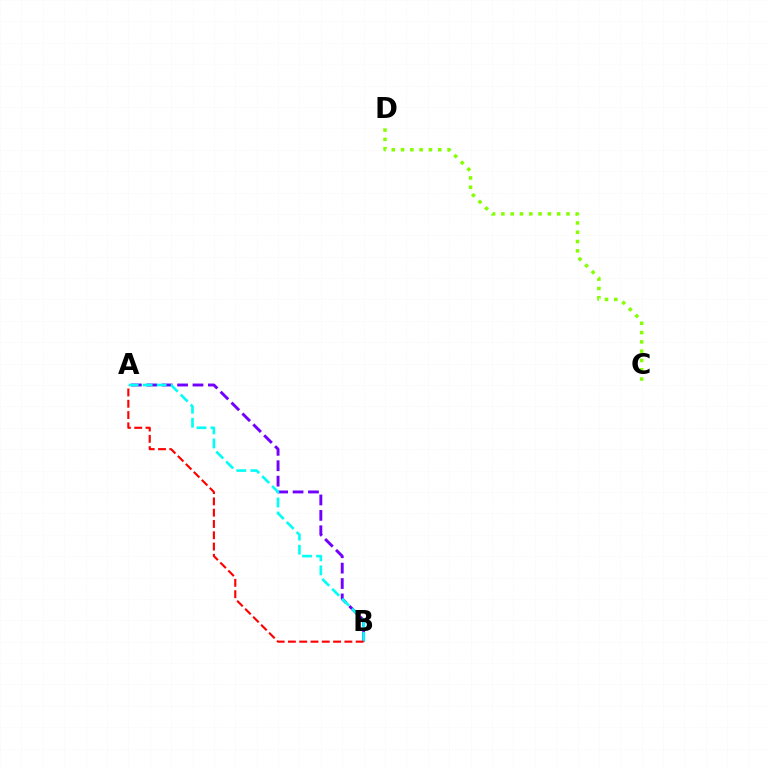{('A', 'B'): [{'color': '#7200ff', 'line_style': 'dashed', 'thickness': 2.09}, {'color': '#00fff6', 'line_style': 'dashed', 'thickness': 1.9}, {'color': '#ff0000', 'line_style': 'dashed', 'thickness': 1.53}], ('C', 'D'): [{'color': '#84ff00', 'line_style': 'dotted', 'thickness': 2.53}]}